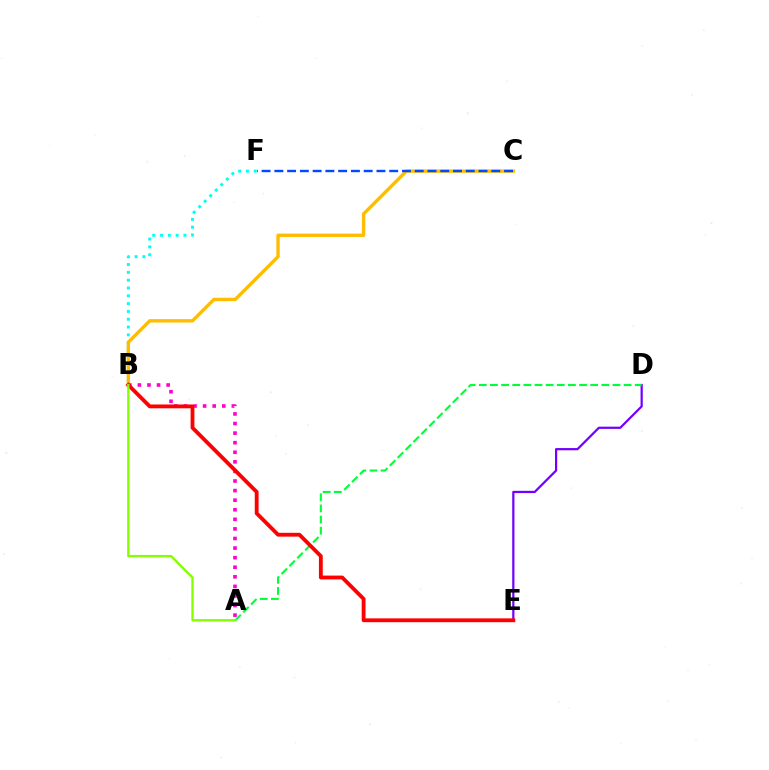{('D', 'E'): [{'color': '#7200ff', 'line_style': 'solid', 'thickness': 1.6}], ('B', 'F'): [{'color': '#00fff6', 'line_style': 'dotted', 'thickness': 2.12}], ('B', 'C'): [{'color': '#ffbd00', 'line_style': 'solid', 'thickness': 2.44}], ('A', 'B'): [{'color': '#ff00cf', 'line_style': 'dotted', 'thickness': 2.6}, {'color': '#84ff00', 'line_style': 'solid', 'thickness': 1.68}], ('C', 'F'): [{'color': '#004bff', 'line_style': 'dashed', 'thickness': 1.73}], ('A', 'D'): [{'color': '#00ff39', 'line_style': 'dashed', 'thickness': 1.51}], ('B', 'E'): [{'color': '#ff0000', 'line_style': 'solid', 'thickness': 2.76}]}